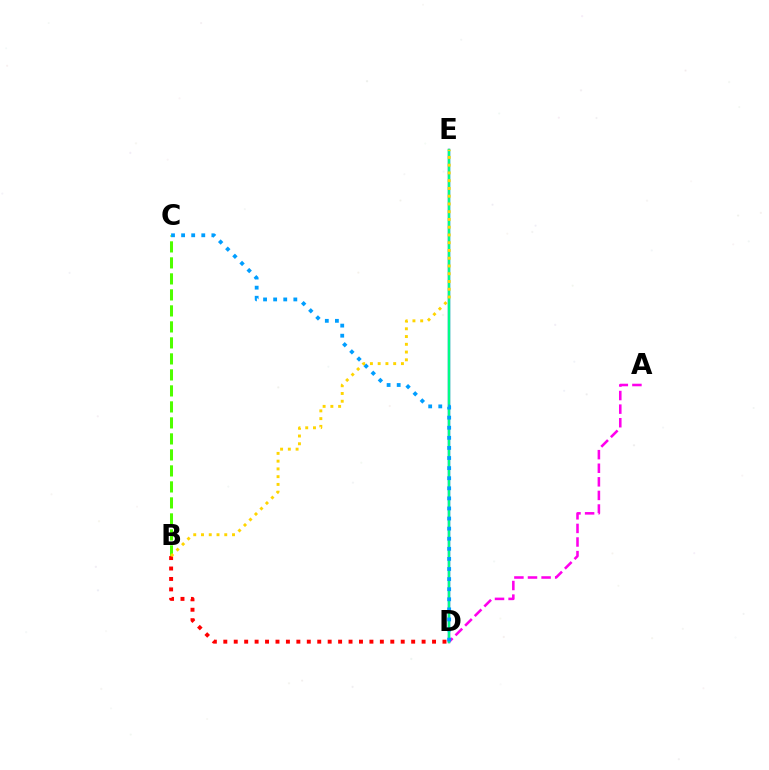{('D', 'E'): [{'color': '#3700ff', 'line_style': 'solid', 'thickness': 1.65}, {'color': '#00ff86', 'line_style': 'solid', 'thickness': 1.75}], ('B', 'C'): [{'color': '#4fff00', 'line_style': 'dashed', 'thickness': 2.17}], ('A', 'D'): [{'color': '#ff00ed', 'line_style': 'dashed', 'thickness': 1.85}], ('B', 'D'): [{'color': '#ff0000', 'line_style': 'dotted', 'thickness': 2.84}], ('C', 'D'): [{'color': '#009eff', 'line_style': 'dotted', 'thickness': 2.74}], ('B', 'E'): [{'color': '#ffd500', 'line_style': 'dotted', 'thickness': 2.11}]}